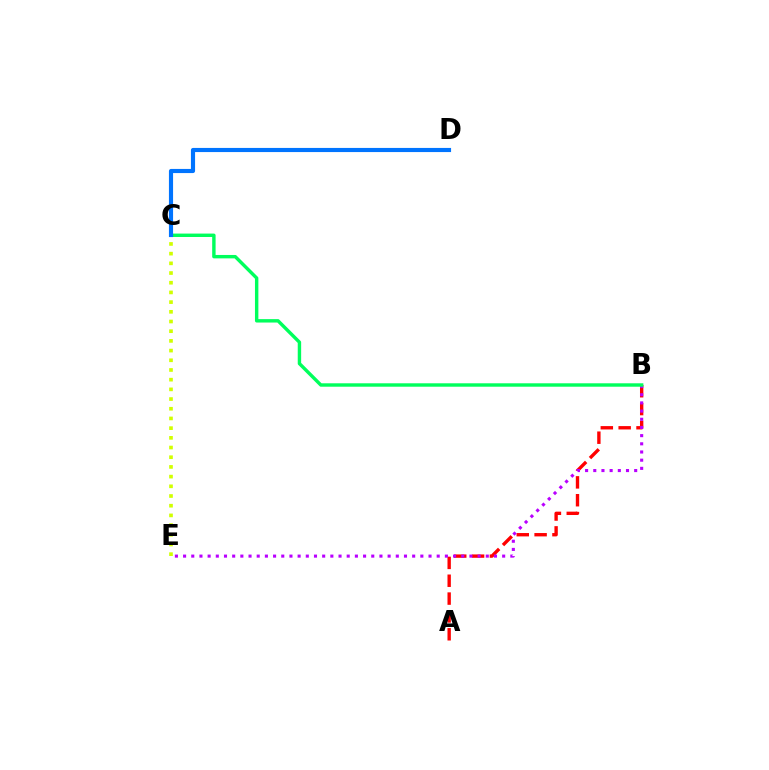{('A', 'B'): [{'color': '#ff0000', 'line_style': 'dashed', 'thickness': 2.42}], ('B', 'E'): [{'color': '#b900ff', 'line_style': 'dotted', 'thickness': 2.22}], ('C', 'E'): [{'color': '#d1ff00', 'line_style': 'dotted', 'thickness': 2.63}], ('B', 'C'): [{'color': '#00ff5c', 'line_style': 'solid', 'thickness': 2.46}], ('C', 'D'): [{'color': '#0074ff', 'line_style': 'solid', 'thickness': 2.98}]}